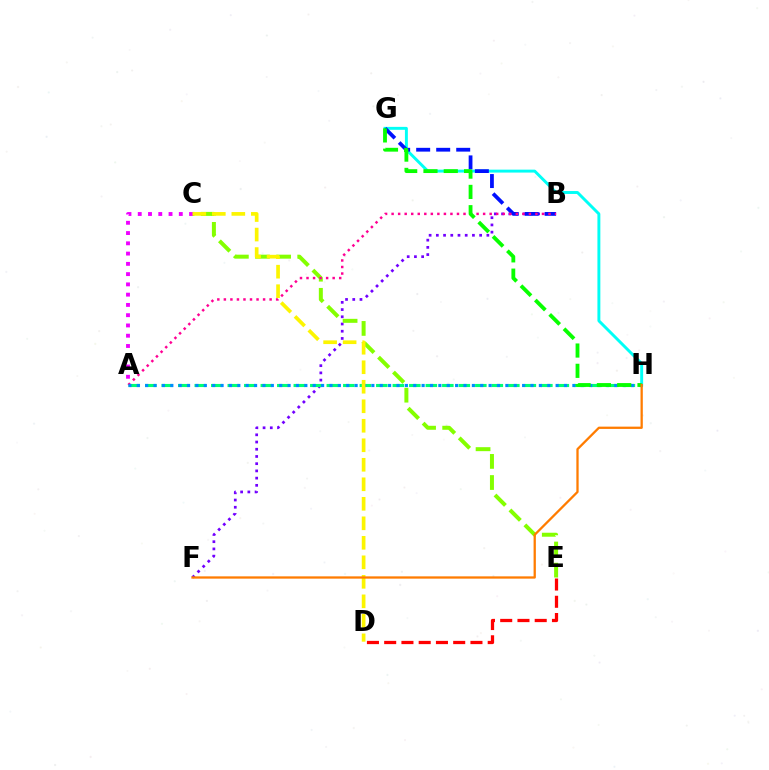{('G', 'H'): [{'color': '#00fff6', 'line_style': 'solid', 'thickness': 2.11}, {'color': '#08ff00', 'line_style': 'dashed', 'thickness': 2.76}], ('B', 'F'): [{'color': '#7200ff', 'line_style': 'dotted', 'thickness': 1.96}], ('B', 'G'): [{'color': '#0010ff', 'line_style': 'dashed', 'thickness': 2.72}], ('C', 'E'): [{'color': '#84ff00', 'line_style': 'dashed', 'thickness': 2.87}], ('A', 'H'): [{'color': '#00ff74', 'line_style': 'dashed', 'thickness': 2.24}, {'color': '#008cff', 'line_style': 'dotted', 'thickness': 2.28}], ('A', 'B'): [{'color': '#ff0094', 'line_style': 'dotted', 'thickness': 1.78}], ('A', 'C'): [{'color': '#ee00ff', 'line_style': 'dotted', 'thickness': 2.79}], ('D', 'E'): [{'color': '#ff0000', 'line_style': 'dashed', 'thickness': 2.34}], ('C', 'D'): [{'color': '#fcf500', 'line_style': 'dashed', 'thickness': 2.65}], ('F', 'H'): [{'color': '#ff7c00', 'line_style': 'solid', 'thickness': 1.65}]}